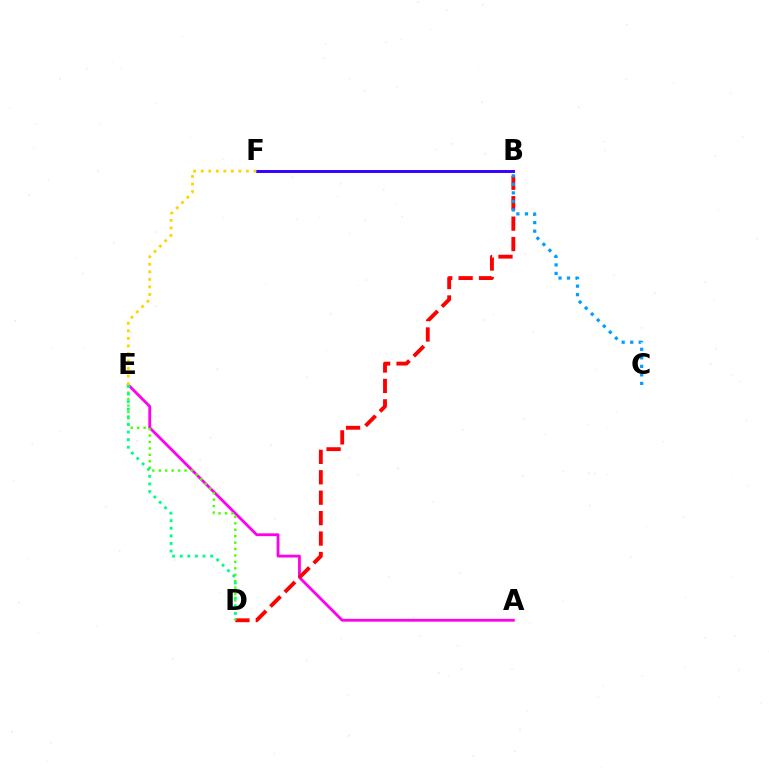{('A', 'E'): [{'color': '#ff00ed', 'line_style': 'solid', 'thickness': 2.02}], ('B', 'D'): [{'color': '#ff0000', 'line_style': 'dashed', 'thickness': 2.78}], ('B', 'F'): [{'color': '#3700ff', 'line_style': 'solid', 'thickness': 2.11}], ('D', 'E'): [{'color': '#4fff00', 'line_style': 'dotted', 'thickness': 1.75}, {'color': '#00ff86', 'line_style': 'dotted', 'thickness': 2.06}], ('B', 'C'): [{'color': '#009eff', 'line_style': 'dotted', 'thickness': 2.32}], ('E', 'F'): [{'color': '#ffd500', 'line_style': 'dotted', 'thickness': 2.05}]}